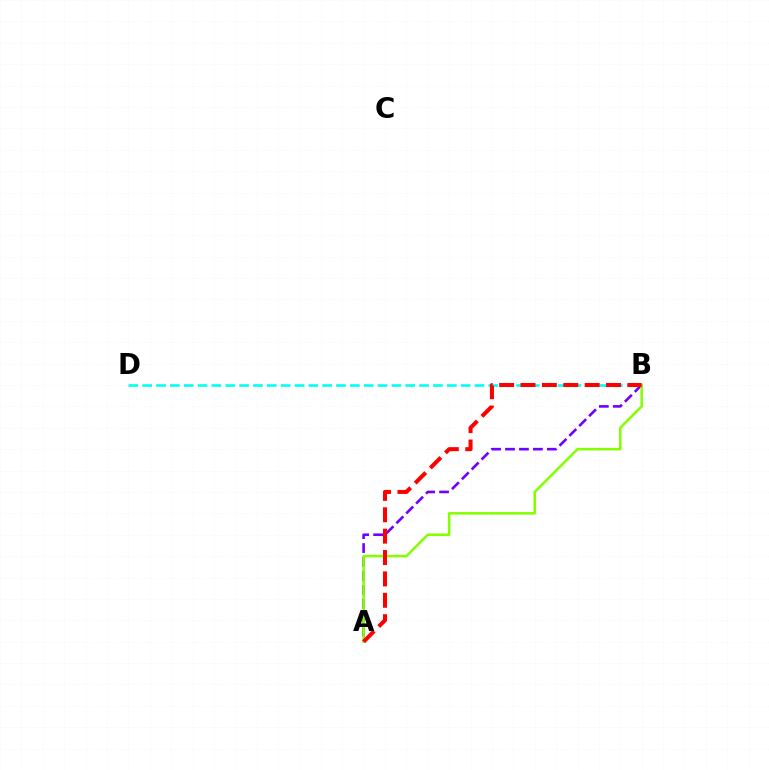{('A', 'B'): [{'color': '#7200ff', 'line_style': 'dashed', 'thickness': 1.89}, {'color': '#84ff00', 'line_style': 'solid', 'thickness': 1.84}, {'color': '#ff0000', 'line_style': 'dashed', 'thickness': 2.9}], ('B', 'D'): [{'color': '#00fff6', 'line_style': 'dashed', 'thickness': 1.88}]}